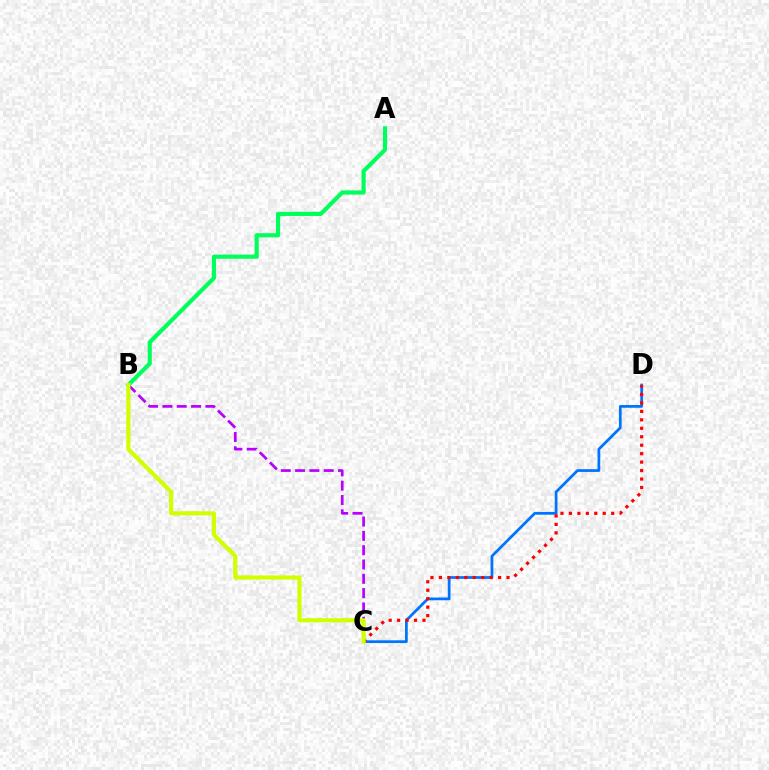{('C', 'D'): [{'color': '#0074ff', 'line_style': 'solid', 'thickness': 1.97}, {'color': '#ff0000', 'line_style': 'dotted', 'thickness': 2.3}], ('B', 'C'): [{'color': '#b900ff', 'line_style': 'dashed', 'thickness': 1.94}, {'color': '#d1ff00', 'line_style': 'solid', 'thickness': 2.98}], ('A', 'B'): [{'color': '#00ff5c', 'line_style': 'solid', 'thickness': 2.99}]}